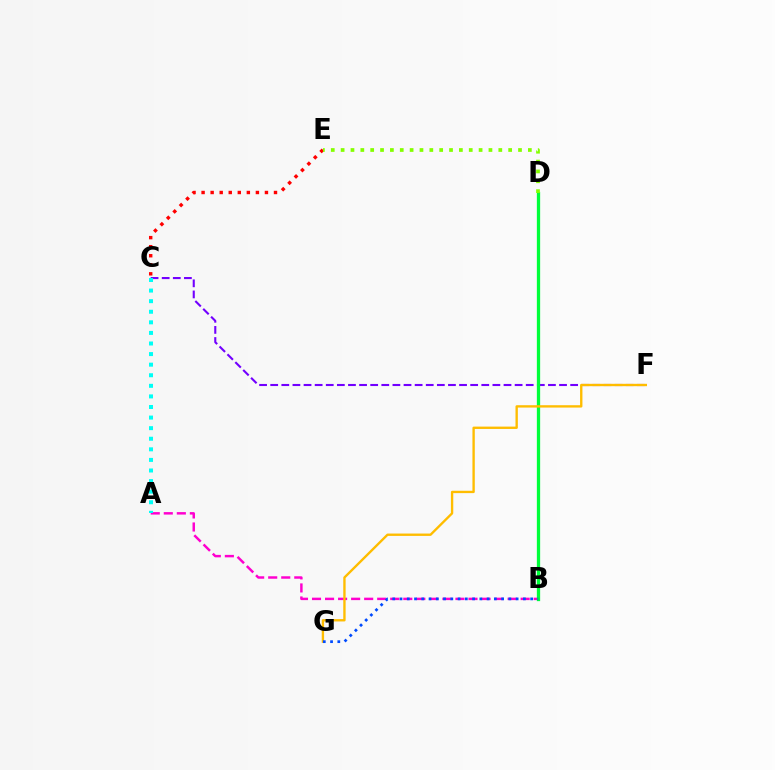{('C', 'F'): [{'color': '#7200ff', 'line_style': 'dashed', 'thickness': 1.51}], ('A', 'B'): [{'color': '#ff00cf', 'line_style': 'dashed', 'thickness': 1.77}], ('B', 'D'): [{'color': '#00ff39', 'line_style': 'solid', 'thickness': 2.37}], ('C', 'E'): [{'color': '#ff0000', 'line_style': 'dotted', 'thickness': 2.46}], ('D', 'E'): [{'color': '#84ff00', 'line_style': 'dotted', 'thickness': 2.68}], ('F', 'G'): [{'color': '#ffbd00', 'line_style': 'solid', 'thickness': 1.7}], ('B', 'G'): [{'color': '#004bff', 'line_style': 'dotted', 'thickness': 1.97}], ('A', 'C'): [{'color': '#00fff6', 'line_style': 'dotted', 'thickness': 2.88}]}